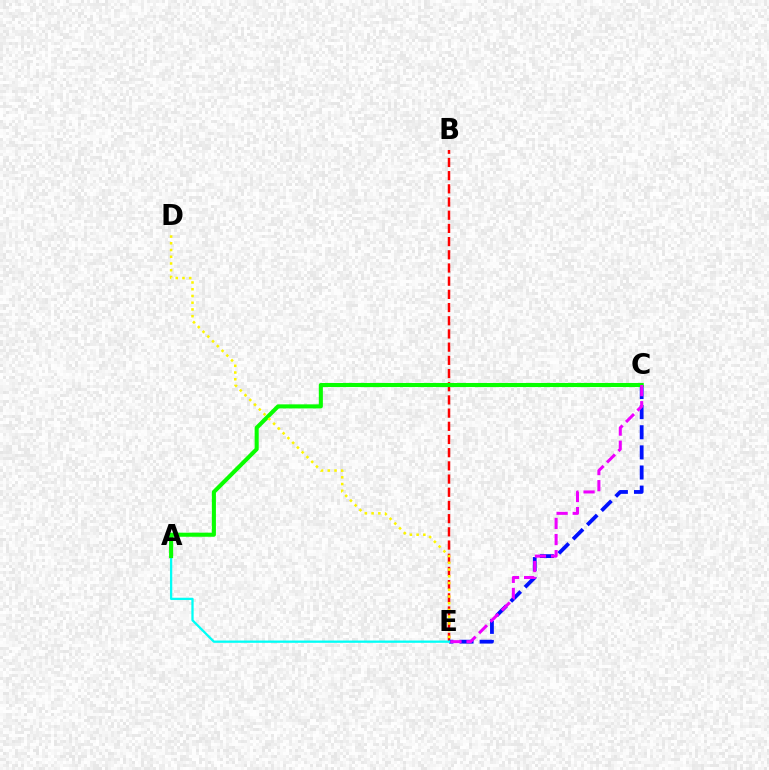{('B', 'E'): [{'color': '#ff0000', 'line_style': 'dashed', 'thickness': 1.79}], ('C', 'E'): [{'color': '#0010ff', 'line_style': 'dashed', 'thickness': 2.73}, {'color': '#ee00ff', 'line_style': 'dashed', 'thickness': 2.19}], ('A', 'E'): [{'color': '#00fff6', 'line_style': 'solid', 'thickness': 1.65}], ('A', 'C'): [{'color': '#08ff00', 'line_style': 'solid', 'thickness': 2.93}], ('D', 'E'): [{'color': '#fcf500', 'line_style': 'dotted', 'thickness': 1.83}]}